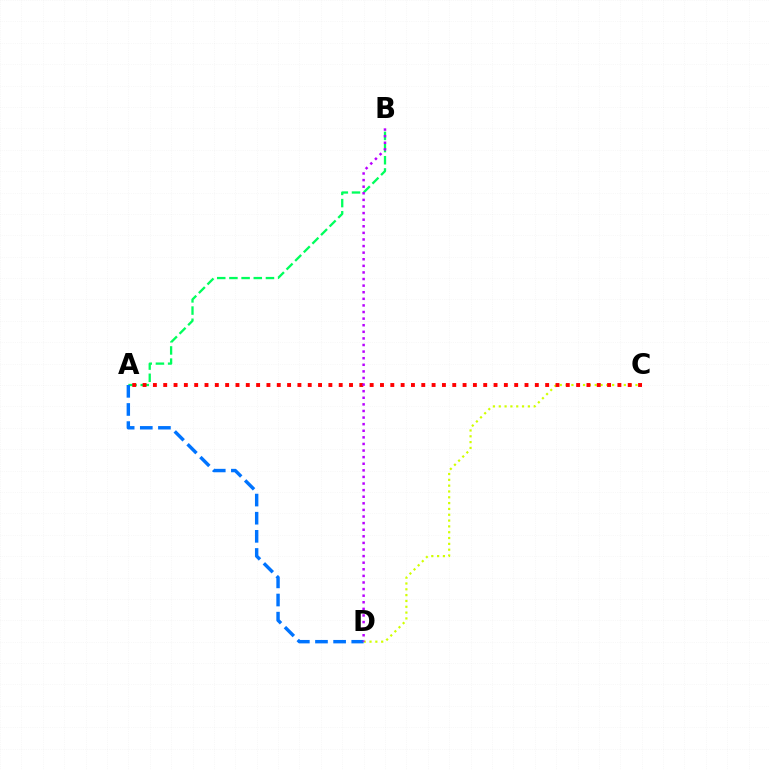{('A', 'B'): [{'color': '#00ff5c', 'line_style': 'dashed', 'thickness': 1.65}], ('C', 'D'): [{'color': '#d1ff00', 'line_style': 'dotted', 'thickness': 1.58}], ('A', 'C'): [{'color': '#ff0000', 'line_style': 'dotted', 'thickness': 2.8}], ('A', 'D'): [{'color': '#0074ff', 'line_style': 'dashed', 'thickness': 2.46}], ('B', 'D'): [{'color': '#b900ff', 'line_style': 'dotted', 'thickness': 1.79}]}